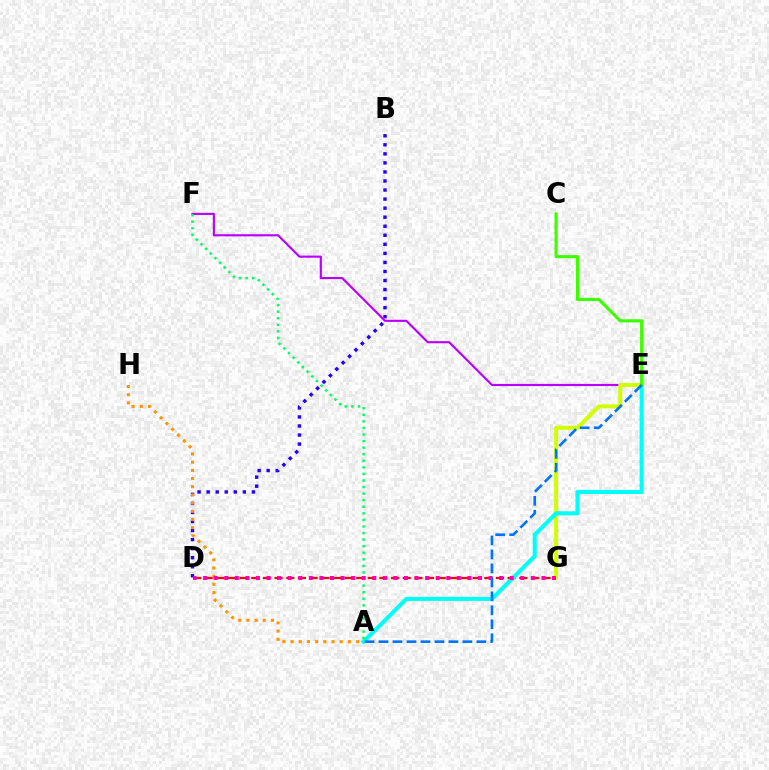{('B', 'D'): [{'color': '#2500ff', 'line_style': 'dotted', 'thickness': 2.46}], ('D', 'G'): [{'color': '#ff0000', 'line_style': 'dashed', 'thickness': 1.58}, {'color': '#ff00ac', 'line_style': 'dotted', 'thickness': 2.87}], ('E', 'F'): [{'color': '#b900ff', 'line_style': 'solid', 'thickness': 1.53}], ('E', 'G'): [{'color': '#d1ff00', 'line_style': 'solid', 'thickness': 2.87}], ('A', 'E'): [{'color': '#00fff6', 'line_style': 'solid', 'thickness': 2.92}, {'color': '#0074ff', 'line_style': 'dashed', 'thickness': 1.9}], ('A', 'H'): [{'color': '#ff9400', 'line_style': 'dotted', 'thickness': 2.23}], ('C', 'E'): [{'color': '#3dff00', 'line_style': 'solid', 'thickness': 2.26}], ('A', 'F'): [{'color': '#00ff5c', 'line_style': 'dotted', 'thickness': 1.78}]}